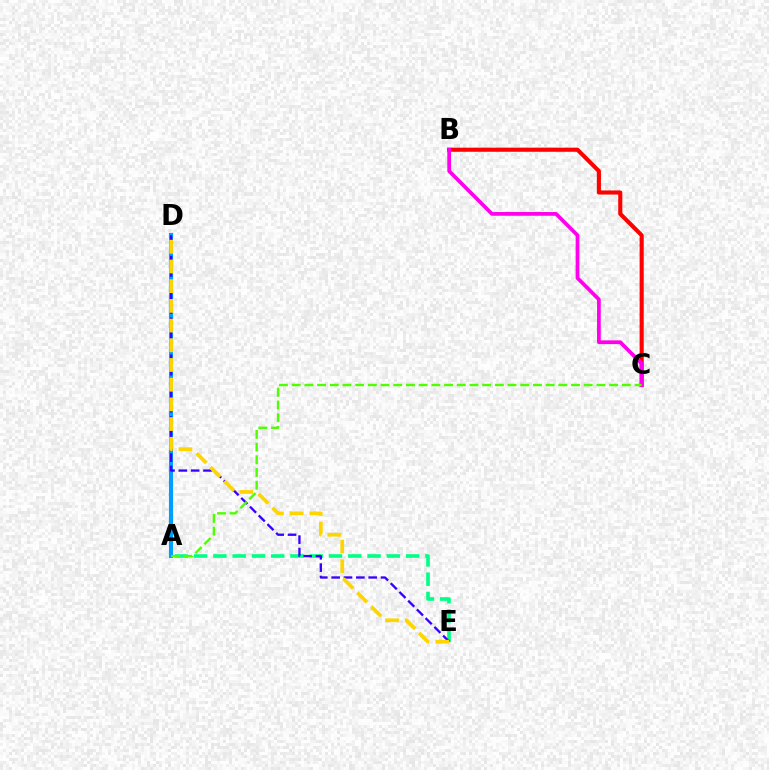{('A', 'E'): [{'color': '#00ff86', 'line_style': 'dashed', 'thickness': 2.62}], ('B', 'C'): [{'color': '#ff0000', 'line_style': 'solid', 'thickness': 2.96}, {'color': '#ff00ed', 'line_style': 'solid', 'thickness': 2.69}], ('A', 'D'): [{'color': '#009eff', 'line_style': 'solid', 'thickness': 2.96}], ('D', 'E'): [{'color': '#3700ff', 'line_style': 'dashed', 'thickness': 1.68}, {'color': '#ffd500', 'line_style': 'dashed', 'thickness': 2.68}], ('A', 'C'): [{'color': '#4fff00', 'line_style': 'dashed', 'thickness': 1.73}]}